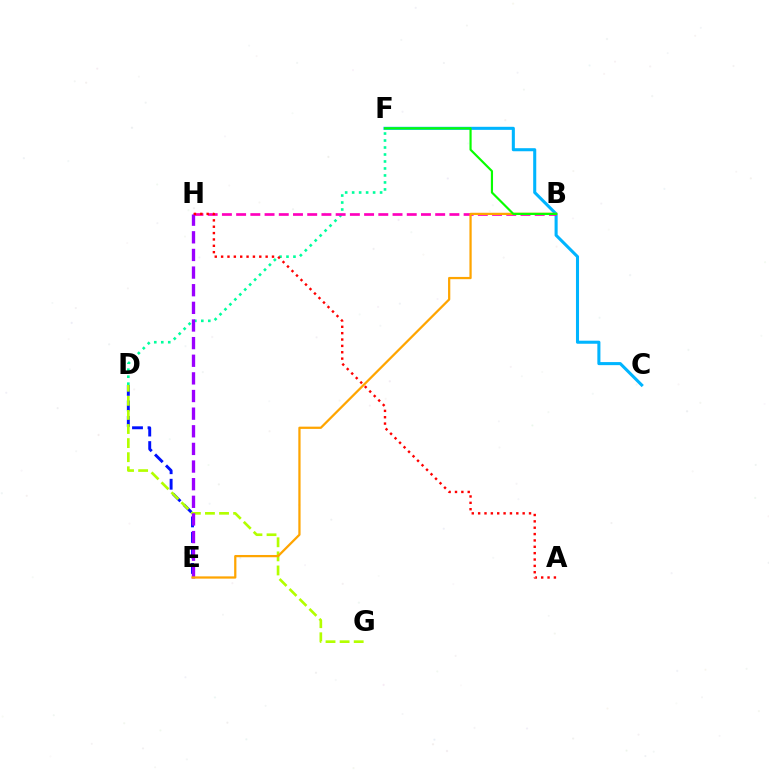{('D', 'F'): [{'color': '#00ff9d', 'line_style': 'dotted', 'thickness': 1.9}], ('C', 'F'): [{'color': '#00b5ff', 'line_style': 'solid', 'thickness': 2.21}], ('D', 'E'): [{'color': '#0010ff', 'line_style': 'dashed', 'thickness': 2.11}], ('D', 'G'): [{'color': '#b3ff00', 'line_style': 'dashed', 'thickness': 1.91}], ('B', 'H'): [{'color': '#ff00bd', 'line_style': 'dashed', 'thickness': 1.93}], ('E', 'H'): [{'color': '#9b00ff', 'line_style': 'dashed', 'thickness': 2.4}], ('B', 'E'): [{'color': '#ffa500', 'line_style': 'solid', 'thickness': 1.62}], ('B', 'F'): [{'color': '#08ff00', 'line_style': 'solid', 'thickness': 1.56}], ('A', 'H'): [{'color': '#ff0000', 'line_style': 'dotted', 'thickness': 1.73}]}